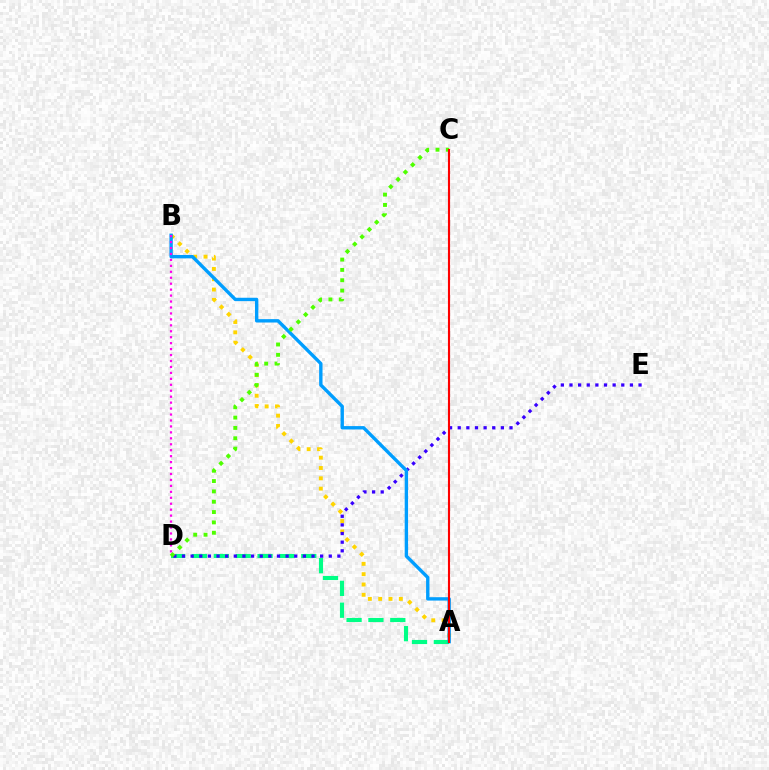{('A', 'D'): [{'color': '#00ff86', 'line_style': 'dashed', 'thickness': 2.97}], ('A', 'B'): [{'color': '#ffd500', 'line_style': 'dotted', 'thickness': 2.81}, {'color': '#009eff', 'line_style': 'solid', 'thickness': 2.43}], ('D', 'E'): [{'color': '#3700ff', 'line_style': 'dotted', 'thickness': 2.35}], ('C', 'D'): [{'color': '#4fff00', 'line_style': 'dotted', 'thickness': 2.81}], ('B', 'D'): [{'color': '#ff00ed', 'line_style': 'dotted', 'thickness': 1.62}], ('A', 'C'): [{'color': '#ff0000', 'line_style': 'solid', 'thickness': 1.53}]}